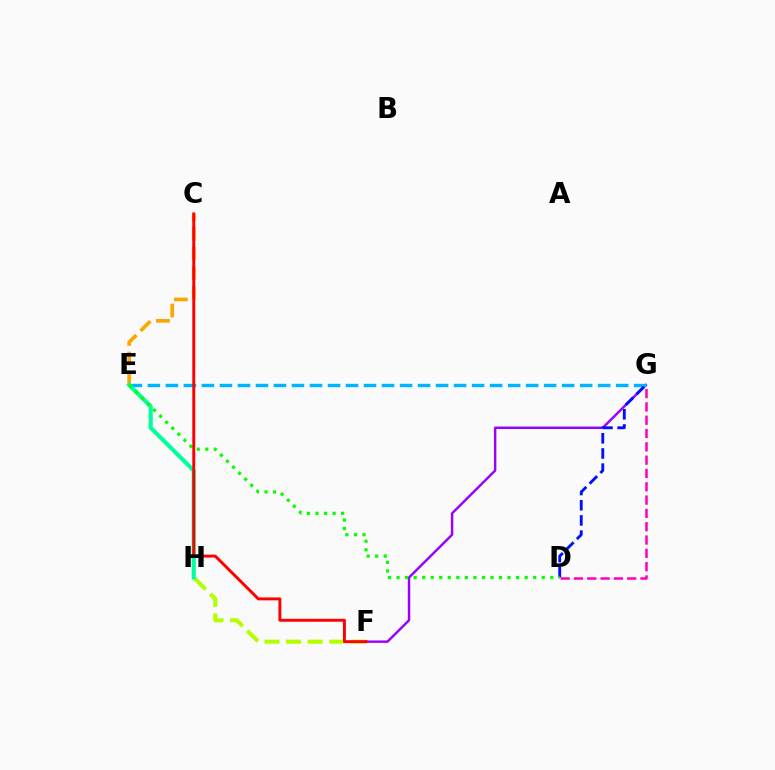{('F', 'H'): [{'color': '#b3ff00', 'line_style': 'dashed', 'thickness': 2.94}], ('F', 'G'): [{'color': '#9b00ff', 'line_style': 'solid', 'thickness': 1.75}], ('E', 'G'): [{'color': '#00b5ff', 'line_style': 'dashed', 'thickness': 2.45}], ('D', 'G'): [{'color': '#0010ff', 'line_style': 'dashed', 'thickness': 2.06}, {'color': '#ff00bd', 'line_style': 'dashed', 'thickness': 1.81}], ('C', 'E'): [{'color': '#ffa500', 'line_style': 'dashed', 'thickness': 2.67}], ('E', 'H'): [{'color': '#00ff9d', 'line_style': 'solid', 'thickness': 2.97}], ('D', 'E'): [{'color': '#08ff00', 'line_style': 'dotted', 'thickness': 2.32}], ('C', 'F'): [{'color': '#ff0000', 'line_style': 'solid', 'thickness': 2.11}]}